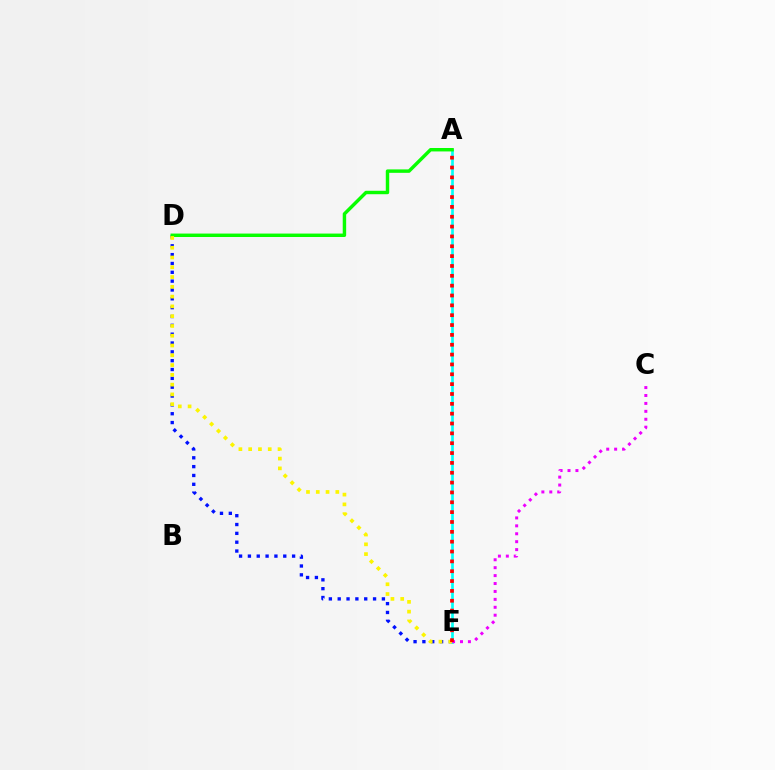{('D', 'E'): [{'color': '#0010ff', 'line_style': 'dotted', 'thickness': 2.4}, {'color': '#fcf500', 'line_style': 'dotted', 'thickness': 2.66}], ('A', 'E'): [{'color': '#00fff6', 'line_style': 'solid', 'thickness': 1.93}, {'color': '#ff0000', 'line_style': 'dotted', 'thickness': 2.68}], ('A', 'D'): [{'color': '#08ff00', 'line_style': 'solid', 'thickness': 2.47}], ('C', 'E'): [{'color': '#ee00ff', 'line_style': 'dotted', 'thickness': 2.15}]}